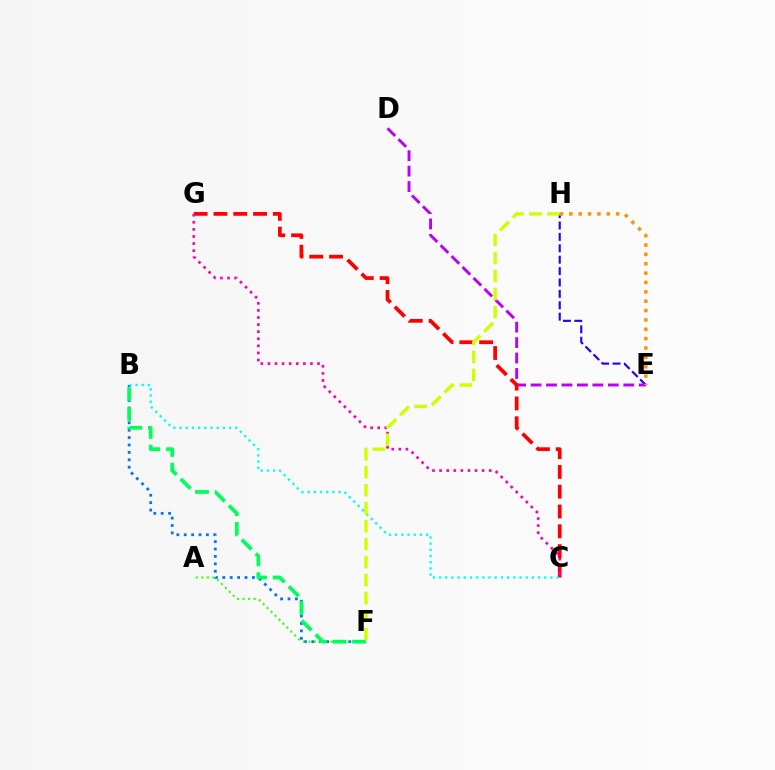{('D', 'E'): [{'color': '#b900ff', 'line_style': 'dashed', 'thickness': 2.1}], ('B', 'F'): [{'color': '#0074ff', 'line_style': 'dotted', 'thickness': 2.01}, {'color': '#00ff5c', 'line_style': 'dashed', 'thickness': 2.68}], ('C', 'G'): [{'color': '#ff0000', 'line_style': 'dashed', 'thickness': 2.69}, {'color': '#ff00ac', 'line_style': 'dotted', 'thickness': 1.93}], ('B', 'C'): [{'color': '#00fff6', 'line_style': 'dotted', 'thickness': 1.68}], ('A', 'F'): [{'color': '#3dff00', 'line_style': 'dotted', 'thickness': 1.51}], ('E', 'H'): [{'color': '#2500ff', 'line_style': 'dashed', 'thickness': 1.55}, {'color': '#ff9400', 'line_style': 'dotted', 'thickness': 2.54}], ('F', 'H'): [{'color': '#d1ff00', 'line_style': 'dashed', 'thickness': 2.44}]}